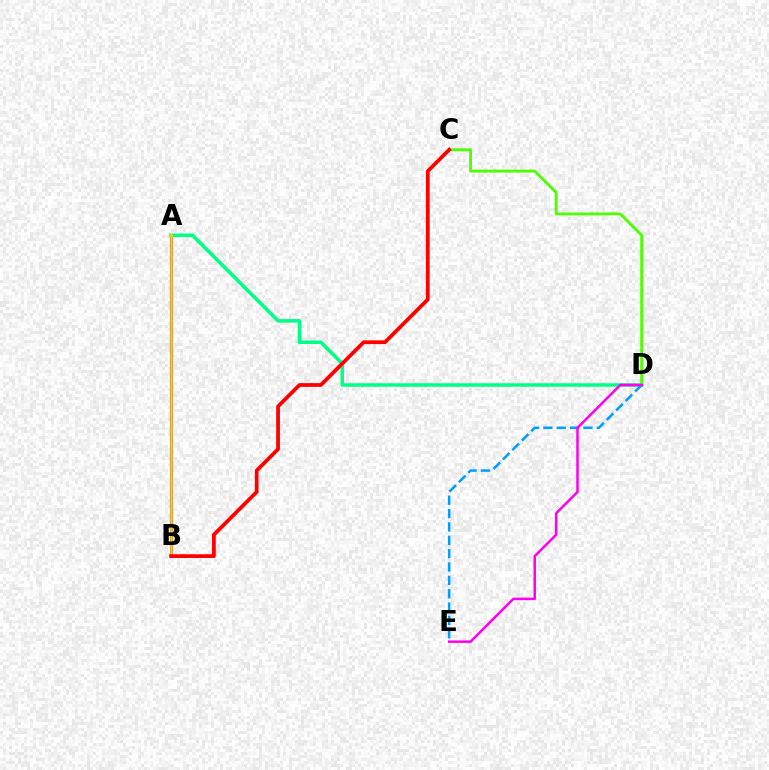{('A', 'B'): [{'color': '#3700ff', 'line_style': 'solid', 'thickness': 2.22}, {'color': '#ffd500', 'line_style': 'solid', 'thickness': 1.84}], ('C', 'D'): [{'color': '#4fff00', 'line_style': 'solid', 'thickness': 2.03}], ('A', 'D'): [{'color': '#00ff86', 'line_style': 'solid', 'thickness': 2.53}], ('B', 'C'): [{'color': '#ff0000', 'line_style': 'solid', 'thickness': 2.69}], ('D', 'E'): [{'color': '#009eff', 'line_style': 'dashed', 'thickness': 1.81}, {'color': '#ff00ed', 'line_style': 'solid', 'thickness': 1.8}]}